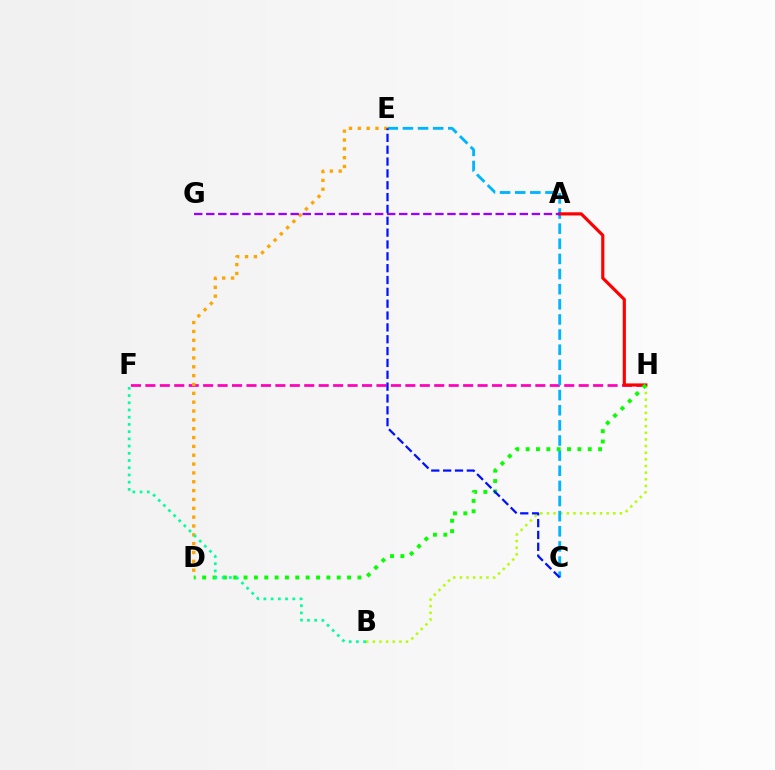{('F', 'H'): [{'color': '#ff00bd', 'line_style': 'dashed', 'thickness': 1.96}], ('B', 'H'): [{'color': '#b3ff00', 'line_style': 'dotted', 'thickness': 1.8}], ('C', 'E'): [{'color': '#00b5ff', 'line_style': 'dashed', 'thickness': 2.06}, {'color': '#0010ff', 'line_style': 'dashed', 'thickness': 1.61}], ('A', 'H'): [{'color': '#ff0000', 'line_style': 'solid', 'thickness': 2.28}], ('D', 'E'): [{'color': '#ffa500', 'line_style': 'dotted', 'thickness': 2.4}], ('A', 'G'): [{'color': '#9b00ff', 'line_style': 'dashed', 'thickness': 1.64}], ('D', 'H'): [{'color': '#08ff00', 'line_style': 'dotted', 'thickness': 2.81}], ('B', 'F'): [{'color': '#00ff9d', 'line_style': 'dotted', 'thickness': 1.96}]}